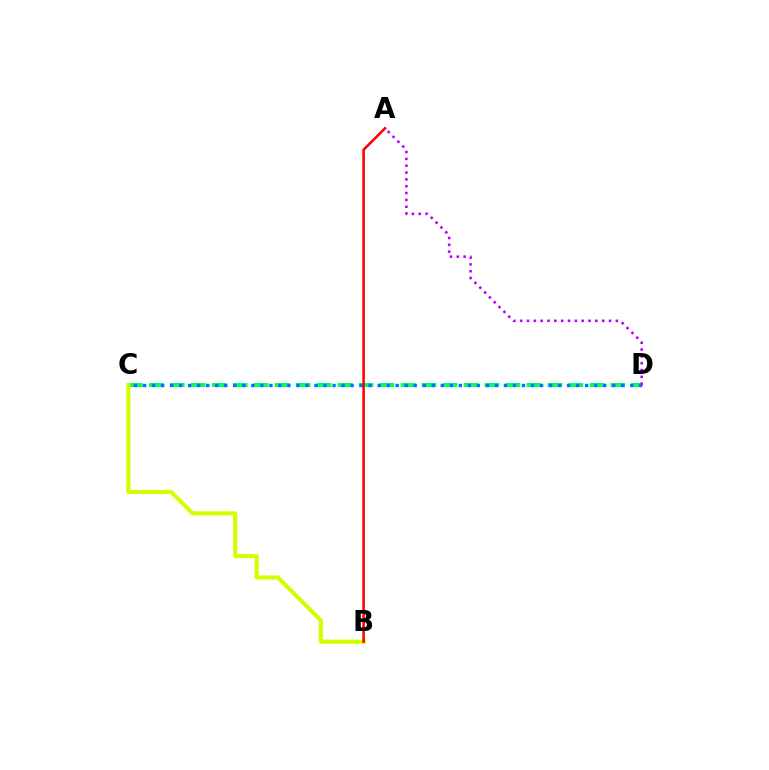{('C', 'D'): [{'color': '#00ff5c', 'line_style': 'dashed', 'thickness': 2.85}, {'color': '#0074ff', 'line_style': 'dotted', 'thickness': 2.45}], ('B', 'C'): [{'color': '#d1ff00', 'line_style': 'solid', 'thickness': 2.96}], ('A', 'B'): [{'color': '#ff0000', 'line_style': 'solid', 'thickness': 1.85}], ('A', 'D'): [{'color': '#b900ff', 'line_style': 'dotted', 'thickness': 1.86}]}